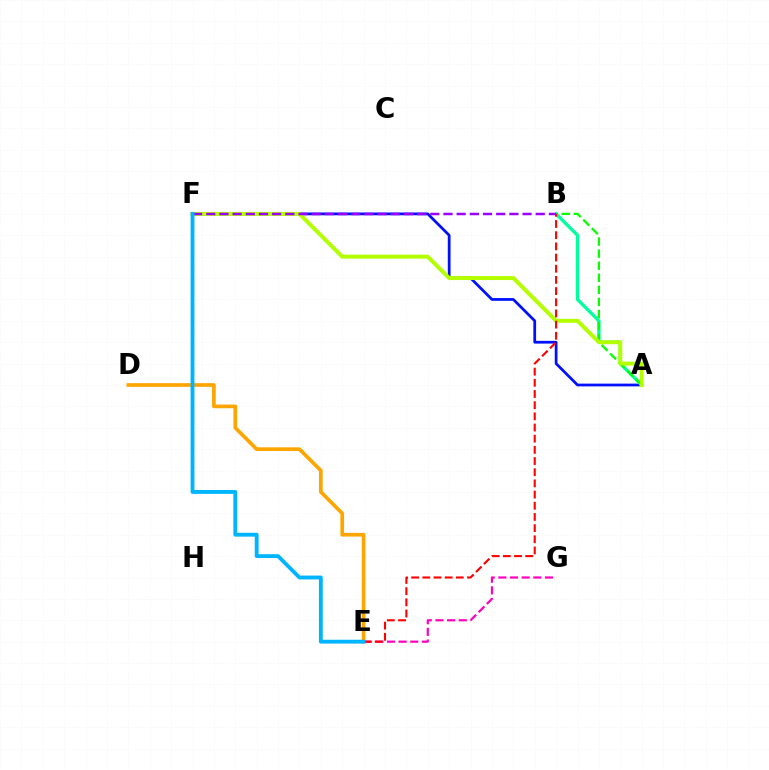{('D', 'E'): [{'color': '#ffa500', 'line_style': 'solid', 'thickness': 2.66}], ('E', 'G'): [{'color': '#ff00bd', 'line_style': 'dashed', 'thickness': 1.58}], ('A', 'F'): [{'color': '#0010ff', 'line_style': 'solid', 'thickness': 1.98}, {'color': '#b3ff00', 'line_style': 'solid', 'thickness': 2.85}], ('A', 'B'): [{'color': '#00ff9d', 'line_style': 'solid', 'thickness': 2.38}, {'color': '#08ff00', 'line_style': 'dashed', 'thickness': 1.64}], ('B', 'E'): [{'color': '#ff0000', 'line_style': 'dashed', 'thickness': 1.52}], ('B', 'F'): [{'color': '#9b00ff', 'line_style': 'dashed', 'thickness': 1.79}], ('E', 'F'): [{'color': '#00b5ff', 'line_style': 'solid', 'thickness': 2.77}]}